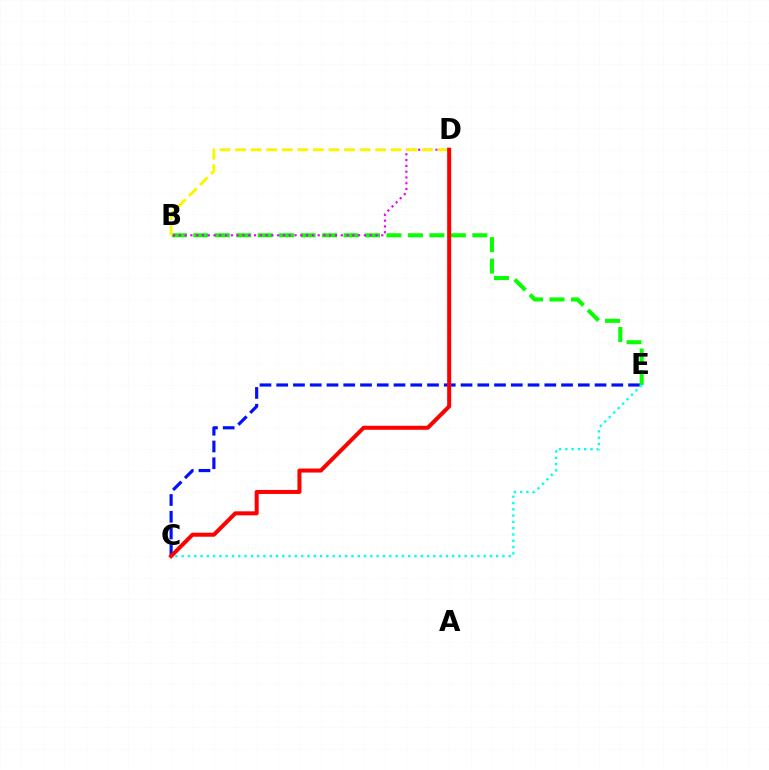{('C', 'E'): [{'color': '#0010ff', 'line_style': 'dashed', 'thickness': 2.28}, {'color': '#00fff6', 'line_style': 'dotted', 'thickness': 1.71}], ('B', 'E'): [{'color': '#08ff00', 'line_style': 'dashed', 'thickness': 2.92}], ('B', 'D'): [{'color': '#ee00ff', 'line_style': 'dotted', 'thickness': 1.57}, {'color': '#fcf500', 'line_style': 'dashed', 'thickness': 2.11}], ('C', 'D'): [{'color': '#ff0000', 'line_style': 'solid', 'thickness': 2.88}]}